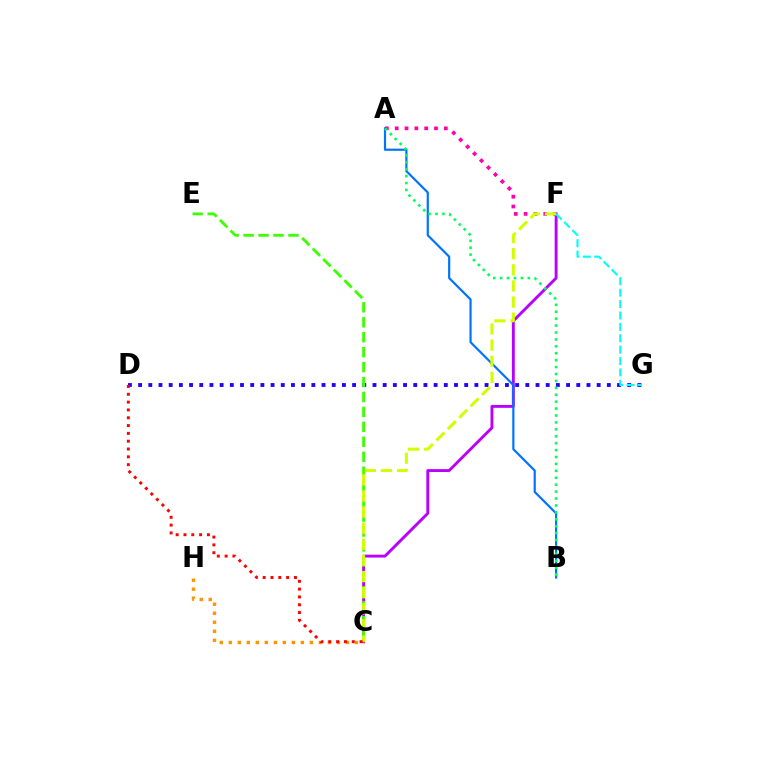{('C', 'F'): [{'color': '#b900ff', 'line_style': 'solid', 'thickness': 2.07}, {'color': '#d1ff00', 'line_style': 'dashed', 'thickness': 2.19}], ('A', 'F'): [{'color': '#ff00ac', 'line_style': 'dotted', 'thickness': 2.67}], ('A', 'B'): [{'color': '#0074ff', 'line_style': 'solid', 'thickness': 1.58}, {'color': '#00ff5c', 'line_style': 'dotted', 'thickness': 1.88}], ('C', 'H'): [{'color': '#ff9400', 'line_style': 'dotted', 'thickness': 2.45}], ('D', 'G'): [{'color': '#2500ff', 'line_style': 'dotted', 'thickness': 2.77}], ('F', 'G'): [{'color': '#00fff6', 'line_style': 'dashed', 'thickness': 1.55}], ('C', 'E'): [{'color': '#3dff00', 'line_style': 'dashed', 'thickness': 2.03}], ('C', 'D'): [{'color': '#ff0000', 'line_style': 'dotted', 'thickness': 2.12}]}